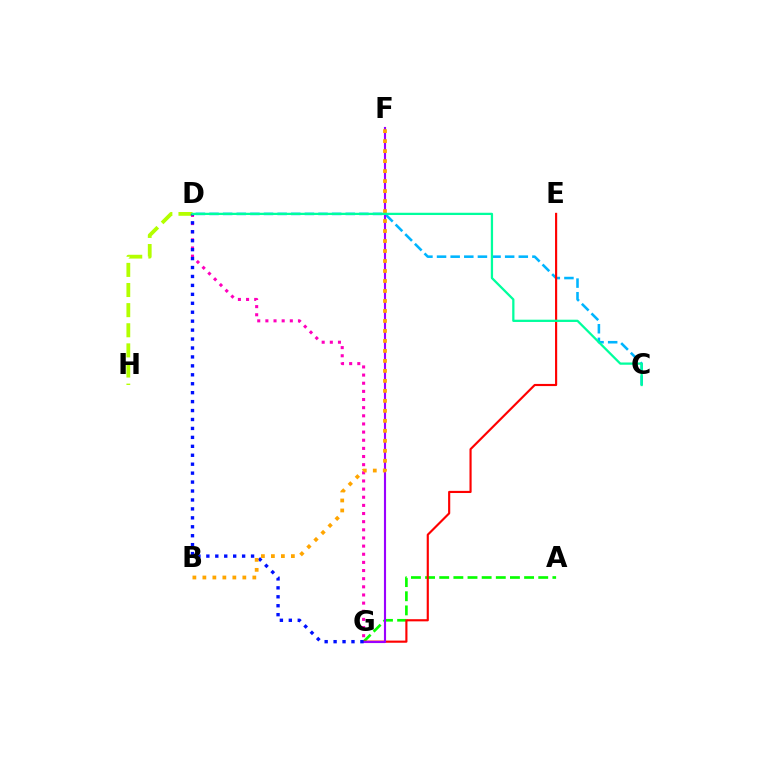{('C', 'D'): [{'color': '#00b5ff', 'line_style': 'dashed', 'thickness': 1.85}, {'color': '#00ff9d', 'line_style': 'solid', 'thickness': 1.63}], ('D', 'G'): [{'color': '#ff00bd', 'line_style': 'dotted', 'thickness': 2.21}, {'color': '#0010ff', 'line_style': 'dotted', 'thickness': 2.43}], ('D', 'H'): [{'color': '#b3ff00', 'line_style': 'dashed', 'thickness': 2.73}], ('A', 'G'): [{'color': '#08ff00', 'line_style': 'dashed', 'thickness': 1.92}], ('E', 'G'): [{'color': '#ff0000', 'line_style': 'solid', 'thickness': 1.55}], ('F', 'G'): [{'color': '#9b00ff', 'line_style': 'solid', 'thickness': 1.54}], ('B', 'F'): [{'color': '#ffa500', 'line_style': 'dotted', 'thickness': 2.71}]}